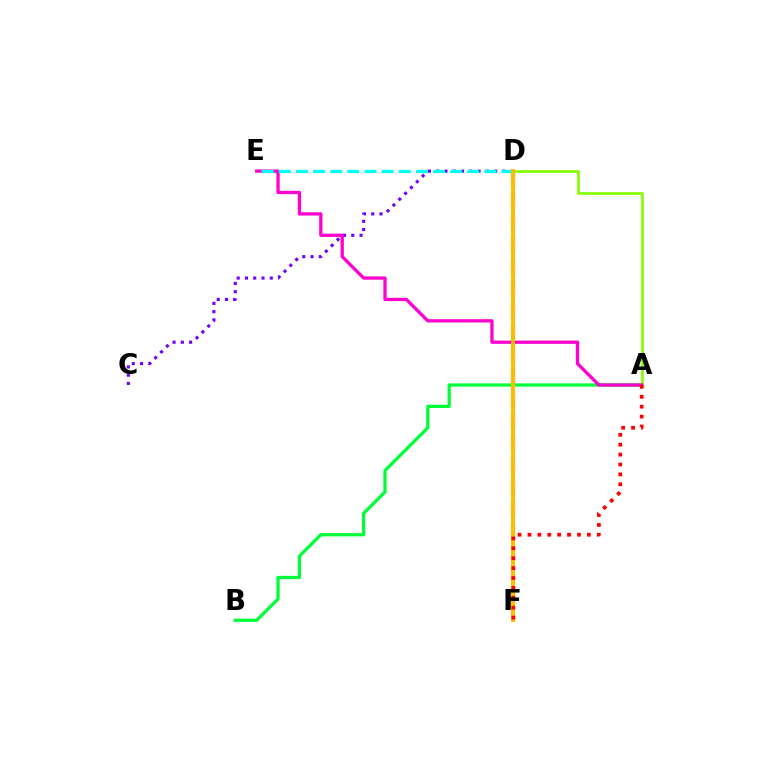{('D', 'F'): [{'color': '#004bff', 'line_style': 'dashed', 'thickness': 2.99}, {'color': '#ffbd00', 'line_style': 'solid', 'thickness': 2.87}], ('C', 'D'): [{'color': '#7200ff', 'line_style': 'dotted', 'thickness': 2.25}], ('A', 'B'): [{'color': '#00ff39', 'line_style': 'solid', 'thickness': 2.35}], ('A', 'D'): [{'color': '#84ff00', 'line_style': 'solid', 'thickness': 1.95}], ('A', 'E'): [{'color': '#ff00cf', 'line_style': 'solid', 'thickness': 2.37}], ('D', 'E'): [{'color': '#00fff6', 'line_style': 'dashed', 'thickness': 2.33}], ('A', 'F'): [{'color': '#ff0000', 'line_style': 'dotted', 'thickness': 2.69}]}